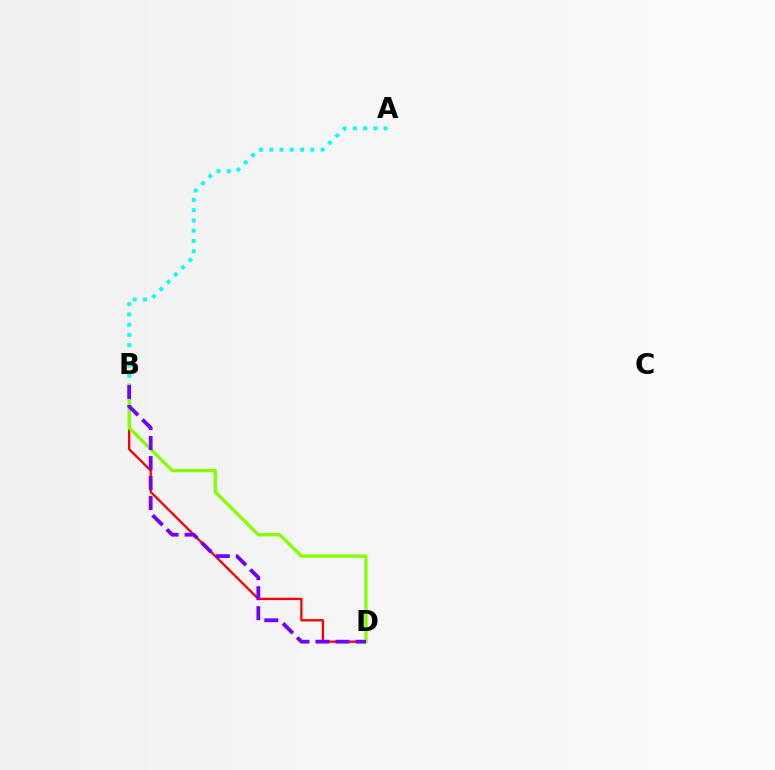{('B', 'D'): [{'color': '#ff0000', 'line_style': 'solid', 'thickness': 1.68}, {'color': '#84ff00', 'line_style': 'solid', 'thickness': 2.4}, {'color': '#7200ff', 'line_style': 'dashed', 'thickness': 2.72}], ('A', 'B'): [{'color': '#00fff6', 'line_style': 'dotted', 'thickness': 2.79}]}